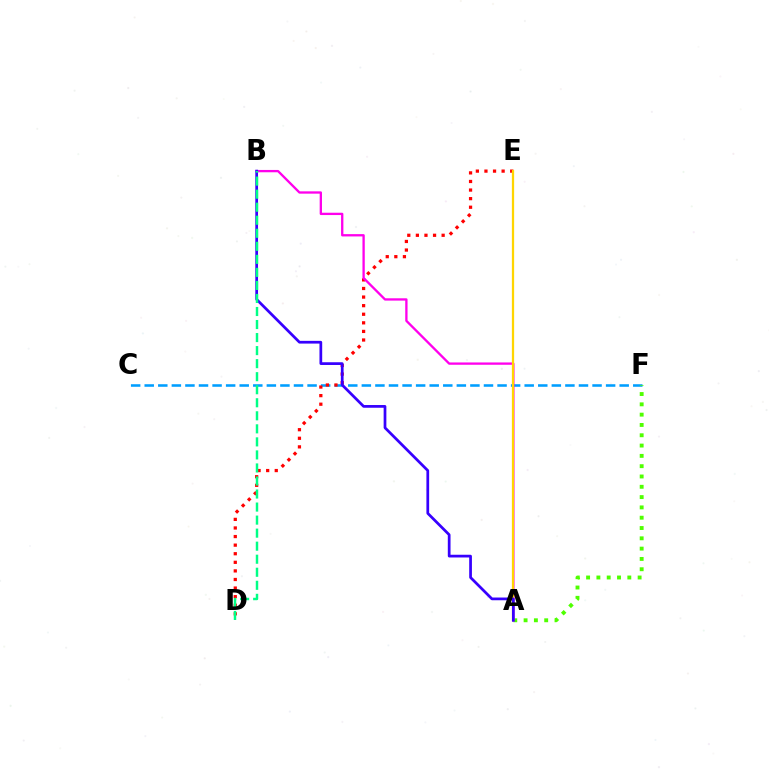{('C', 'F'): [{'color': '#009eff', 'line_style': 'dashed', 'thickness': 1.84}], ('D', 'E'): [{'color': '#ff0000', 'line_style': 'dotted', 'thickness': 2.33}], ('A', 'F'): [{'color': '#4fff00', 'line_style': 'dotted', 'thickness': 2.8}], ('A', 'B'): [{'color': '#ff00ed', 'line_style': 'solid', 'thickness': 1.67}, {'color': '#3700ff', 'line_style': 'solid', 'thickness': 1.97}], ('A', 'E'): [{'color': '#ffd500', 'line_style': 'solid', 'thickness': 1.62}], ('B', 'D'): [{'color': '#00ff86', 'line_style': 'dashed', 'thickness': 1.77}]}